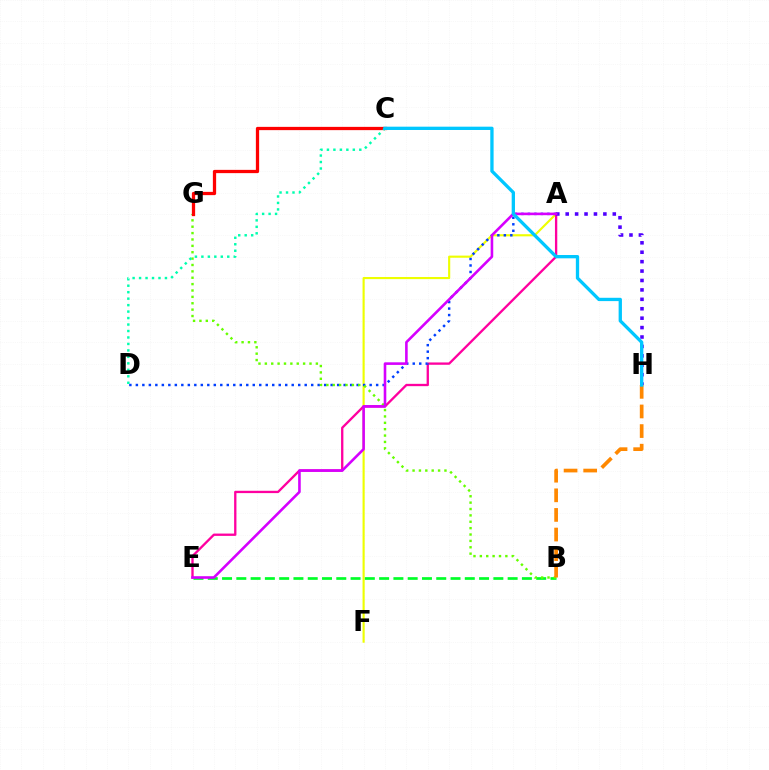{('A', 'F'): [{'color': '#eeff00', 'line_style': 'solid', 'thickness': 1.54}], ('B', 'E'): [{'color': '#00ff27', 'line_style': 'dashed', 'thickness': 1.94}], ('A', 'E'): [{'color': '#ff00a0', 'line_style': 'solid', 'thickness': 1.67}, {'color': '#d600ff', 'line_style': 'solid', 'thickness': 1.87}], ('A', 'H'): [{'color': '#4f00ff', 'line_style': 'dotted', 'thickness': 2.56}], ('A', 'D'): [{'color': '#003fff', 'line_style': 'dotted', 'thickness': 1.76}], ('B', 'G'): [{'color': '#66ff00', 'line_style': 'dotted', 'thickness': 1.73}], ('C', 'G'): [{'color': '#ff0000', 'line_style': 'solid', 'thickness': 2.35}], ('C', 'D'): [{'color': '#00ffaf', 'line_style': 'dotted', 'thickness': 1.76}], ('B', 'H'): [{'color': '#ff8800', 'line_style': 'dashed', 'thickness': 2.66}], ('C', 'H'): [{'color': '#00c7ff', 'line_style': 'solid', 'thickness': 2.38}]}